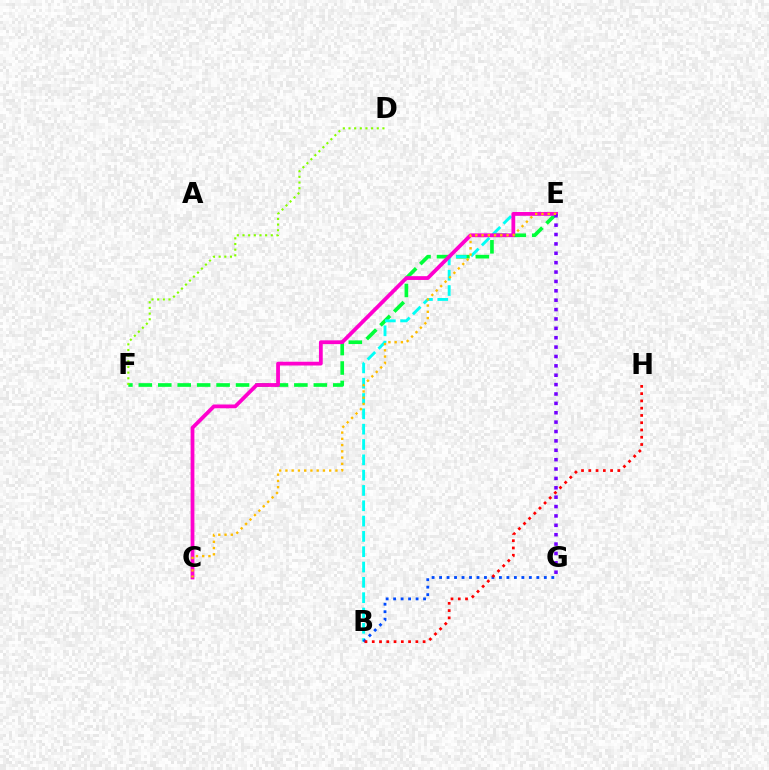{('E', 'F'): [{'color': '#00ff39', 'line_style': 'dashed', 'thickness': 2.64}], ('B', 'E'): [{'color': '#00fff6', 'line_style': 'dashed', 'thickness': 2.08}], ('B', 'G'): [{'color': '#004bff', 'line_style': 'dotted', 'thickness': 2.03}], ('B', 'H'): [{'color': '#ff0000', 'line_style': 'dotted', 'thickness': 1.97}], ('D', 'F'): [{'color': '#84ff00', 'line_style': 'dotted', 'thickness': 1.54}], ('C', 'E'): [{'color': '#ff00cf', 'line_style': 'solid', 'thickness': 2.73}, {'color': '#ffbd00', 'line_style': 'dotted', 'thickness': 1.7}], ('E', 'G'): [{'color': '#7200ff', 'line_style': 'dotted', 'thickness': 2.55}]}